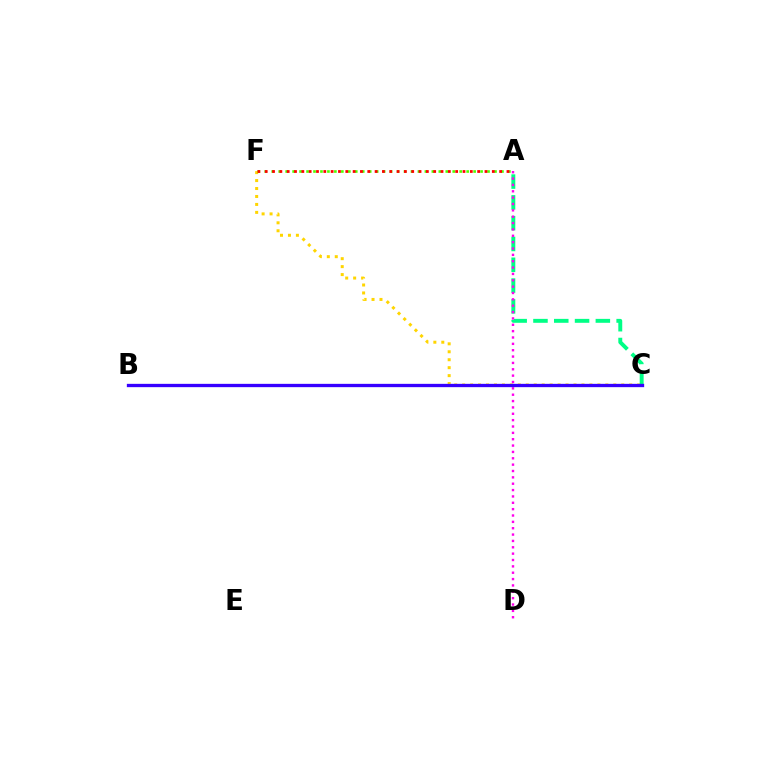{('B', 'C'): [{'color': '#009eff', 'line_style': 'dashed', 'thickness': 2.1}, {'color': '#3700ff', 'line_style': 'solid', 'thickness': 2.38}], ('C', 'F'): [{'color': '#ffd500', 'line_style': 'dotted', 'thickness': 2.16}], ('A', 'C'): [{'color': '#00ff86', 'line_style': 'dashed', 'thickness': 2.83}], ('A', 'D'): [{'color': '#ff00ed', 'line_style': 'dotted', 'thickness': 1.73}], ('A', 'F'): [{'color': '#4fff00', 'line_style': 'dotted', 'thickness': 1.89}, {'color': '#ff0000', 'line_style': 'dotted', 'thickness': 1.99}]}